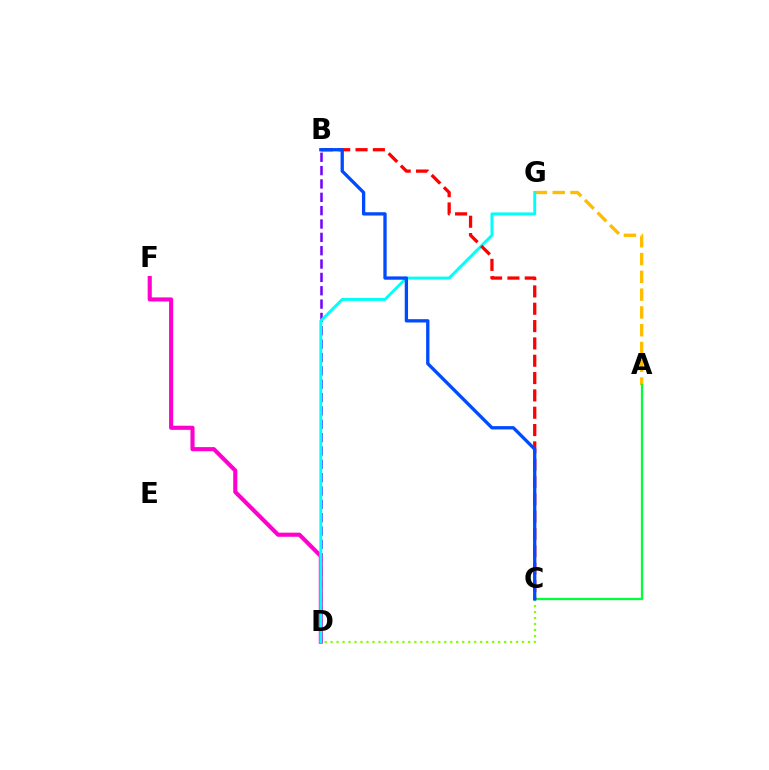{('A', 'G'): [{'color': '#ffbd00', 'line_style': 'dashed', 'thickness': 2.42}], ('B', 'D'): [{'color': '#7200ff', 'line_style': 'dashed', 'thickness': 1.81}], ('D', 'F'): [{'color': '#ff00cf', 'line_style': 'solid', 'thickness': 2.95}], ('C', 'D'): [{'color': '#84ff00', 'line_style': 'dotted', 'thickness': 1.63}], ('A', 'C'): [{'color': '#00ff39', 'line_style': 'solid', 'thickness': 1.65}], ('D', 'G'): [{'color': '#00fff6', 'line_style': 'solid', 'thickness': 2.11}], ('B', 'C'): [{'color': '#ff0000', 'line_style': 'dashed', 'thickness': 2.35}, {'color': '#004bff', 'line_style': 'solid', 'thickness': 2.38}]}